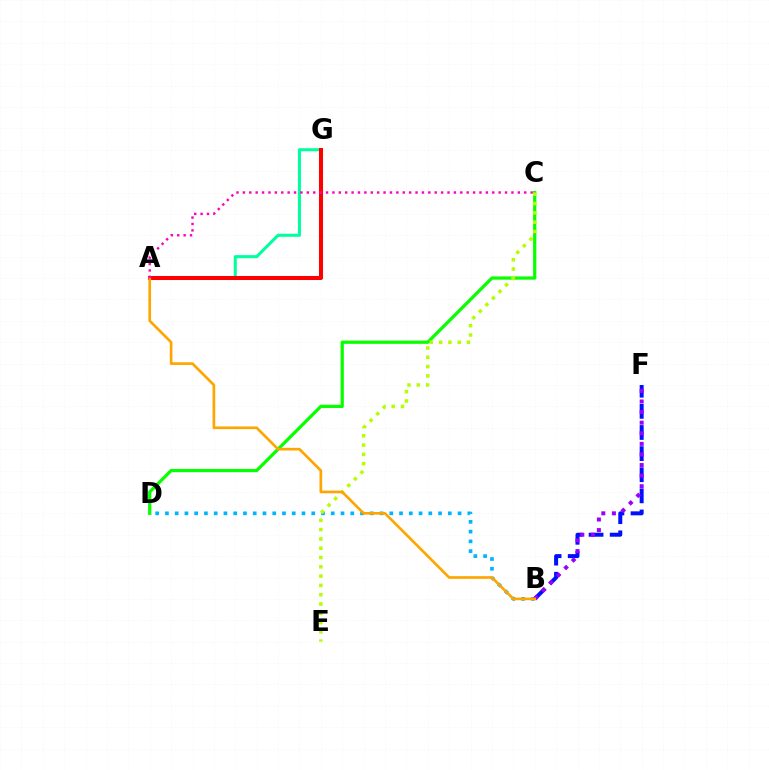{('B', 'D'): [{'color': '#00b5ff', 'line_style': 'dotted', 'thickness': 2.65}], ('A', 'G'): [{'color': '#00ff9d', 'line_style': 'solid', 'thickness': 2.2}, {'color': '#ff0000', 'line_style': 'solid', 'thickness': 2.91}], ('C', 'D'): [{'color': '#08ff00', 'line_style': 'solid', 'thickness': 2.33}], ('B', 'F'): [{'color': '#0010ff', 'line_style': 'dashed', 'thickness': 2.87}, {'color': '#9b00ff', 'line_style': 'dotted', 'thickness': 2.88}], ('C', 'E'): [{'color': '#b3ff00', 'line_style': 'dotted', 'thickness': 2.53}], ('A', 'B'): [{'color': '#ffa500', 'line_style': 'solid', 'thickness': 1.92}], ('A', 'C'): [{'color': '#ff00bd', 'line_style': 'dotted', 'thickness': 1.74}]}